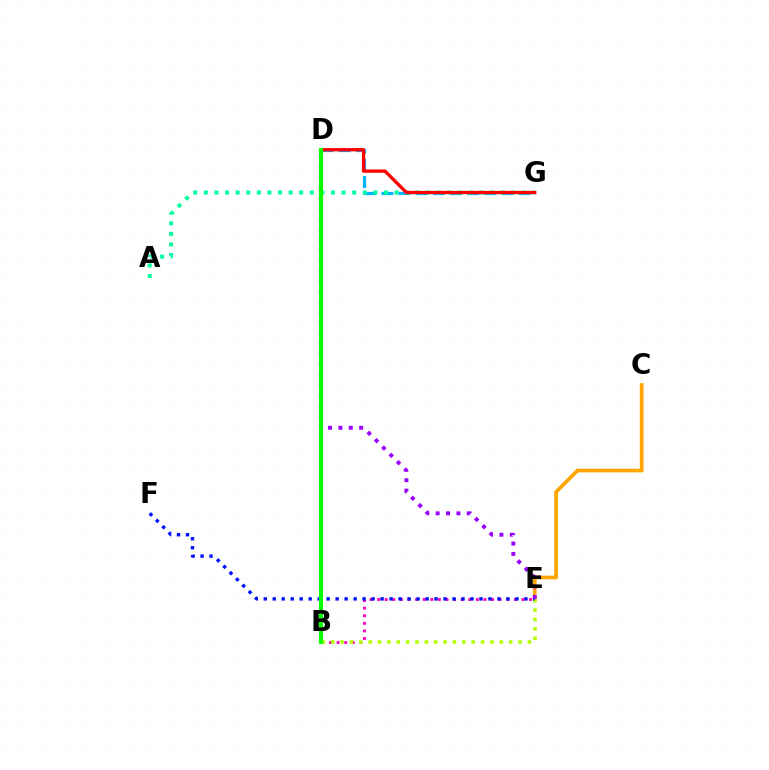{('C', 'E'): [{'color': '#ffa500', 'line_style': 'solid', 'thickness': 2.66}], ('D', 'G'): [{'color': '#00b5ff', 'line_style': 'dashed', 'thickness': 2.33}, {'color': '#ff0000', 'line_style': 'solid', 'thickness': 2.39}], ('A', 'G'): [{'color': '#00ff9d', 'line_style': 'dotted', 'thickness': 2.88}], ('B', 'E'): [{'color': '#ff00bd', 'line_style': 'dotted', 'thickness': 2.06}, {'color': '#b3ff00', 'line_style': 'dotted', 'thickness': 2.54}], ('E', 'F'): [{'color': '#0010ff', 'line_style': 'dotted', 'thickness': 2.44}], ('D', 'E'): [{'color': '#9b00ff', 'line_style': 'dotted', 'thickness': 2.82}], ('B', 'D'): [{'color': '#08ff00', 'line_style': 'solid', 'thickness': 2.95}]}